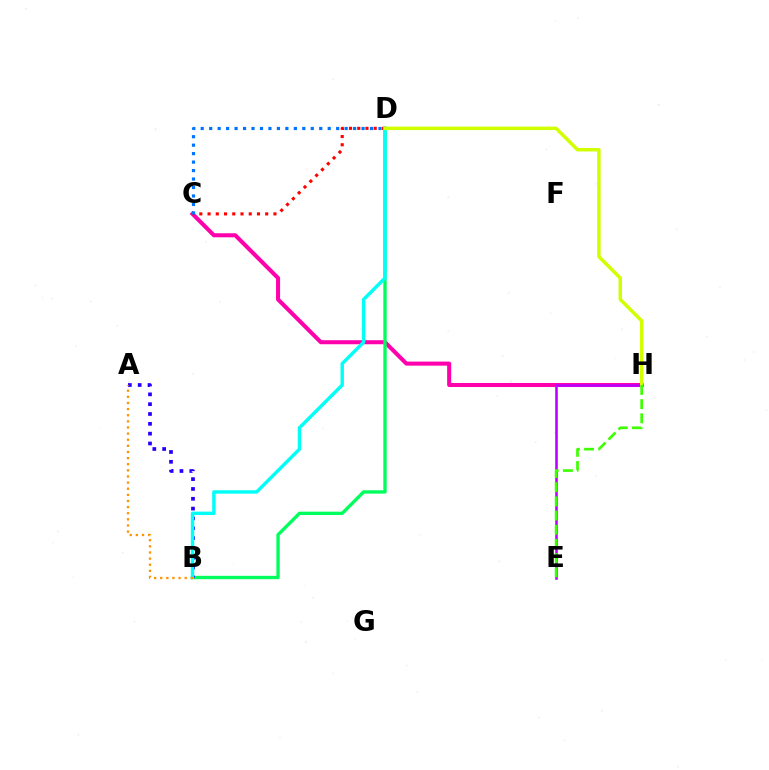{('C', 'H'): [{'color': '#ff00ac', 'line_style': 'solid', 'thickness': 2.92}], ('B', 'D'): [{'color': '#00ff5c', 'line_style': 'solid', 'thickness': 2.41}, {'color': '#00fff6', 'line_style': 'solid', 'thickness': 2.45}], ('C', 'D'): [{'color': '#ff0000', 'line_style': 'dotted', 'thickness': 2.24}, {'color': '#0074ff', 'line_style': 'dotted', 'thickness': 2.3}], ('E', 'H'): [{'color': '#b900ff', 'line_style': 'solid', 'thickness': 1.85}, {'color': '#3dff00', 'line_style': 'dashed', 'thickness': 1.93}], ('A', 'B'): [{'color': '#2500ff', 'line_style': 'dotted', 'thickness': 2.67}, {'color': '#ff9400', 'line_style': 'dotted', 'thickness': 1.66}], ('D', 'H'): [{'color': '#d1ff00', 'line_style': 'solid', 'thickness': 2.49}]}